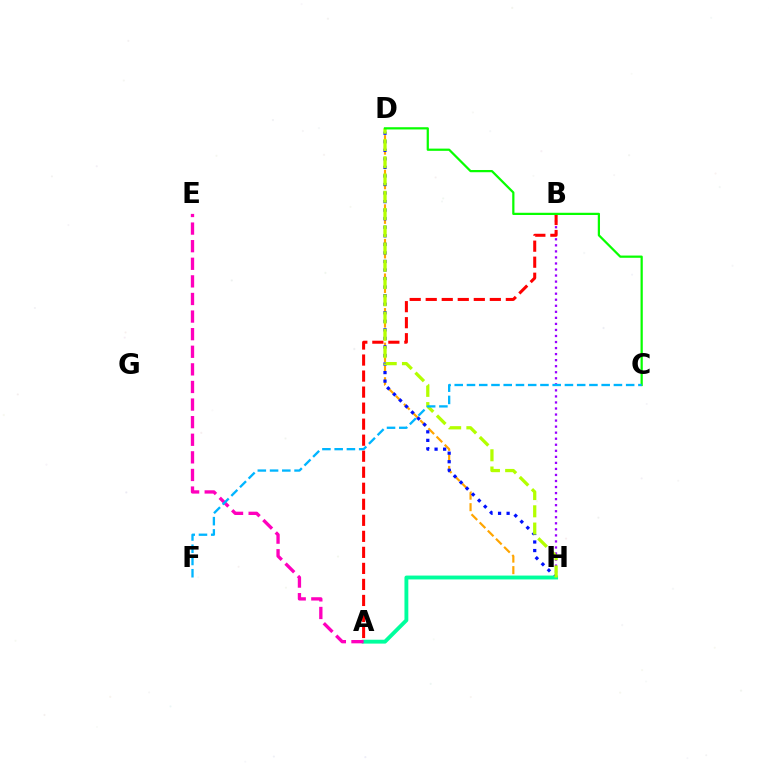{('D', 'H'): [{'color': '#ffa500', 'line_style': 'dashed', 'thickness': 1.57}, {'color': '#0010ff', 'line_style': 'dotted', 'thickness': 2.32}, {'color': '#b3ff00', 'line_style': 'dashed', 'thickness': 2.34}], ('B', 'H'): [{'color': '#9b00ff', 'line_style': 'dotted', 'thickness': 1.64}], ('A', 'B'): [{'color': '#ff0000', 'line_style': 'dashed', 'thickness': 2.18}], ('A', 'H'): [{'color': '#00ff9d', 'line_style': 'solid', 'thickness': 2.78}], ('A', 'E'): [{'color': '#ff00bd', 'line_style': 'dashed', 'thickness': 2.39}], ('C', 'D'): [{'color': '#08ff00', 'line_style': 'solid', 'thickness': 1.61}], ('C', 'F'): [{'color': '#00b5ff', 'line_style': 'dashed', 'thickness': 1.66}]}